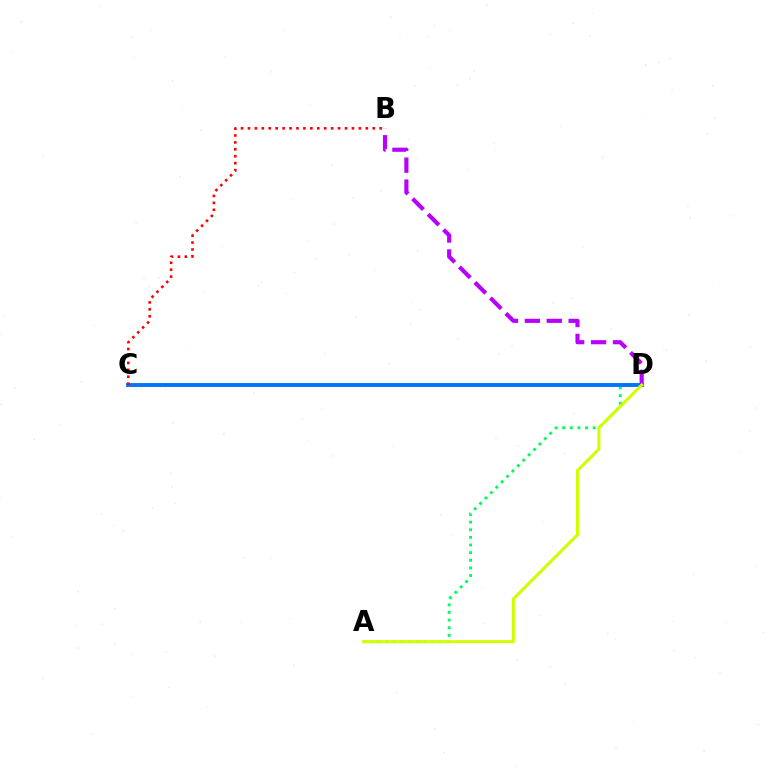{('A', 'D'): [{'color': '#00ff5c', 'line_style': 'dotted', 'thickness': 2.07}, {'color': '#d1ff00', 'line_style': 'solid', 'thickness': 2.2}], ('C', 'D'): [{'color': '#0074ff', 'line_style': 'solid', 'thickness': 2.8}], ('B', 'D'): [{'color': '#b900ff', 'line_style': 'dashed', 'thickness': 2.98}], ('B', 'C'): [{'color': '#ff0000', 'line_style': 'dotted', 'thickness': 1.88}]}